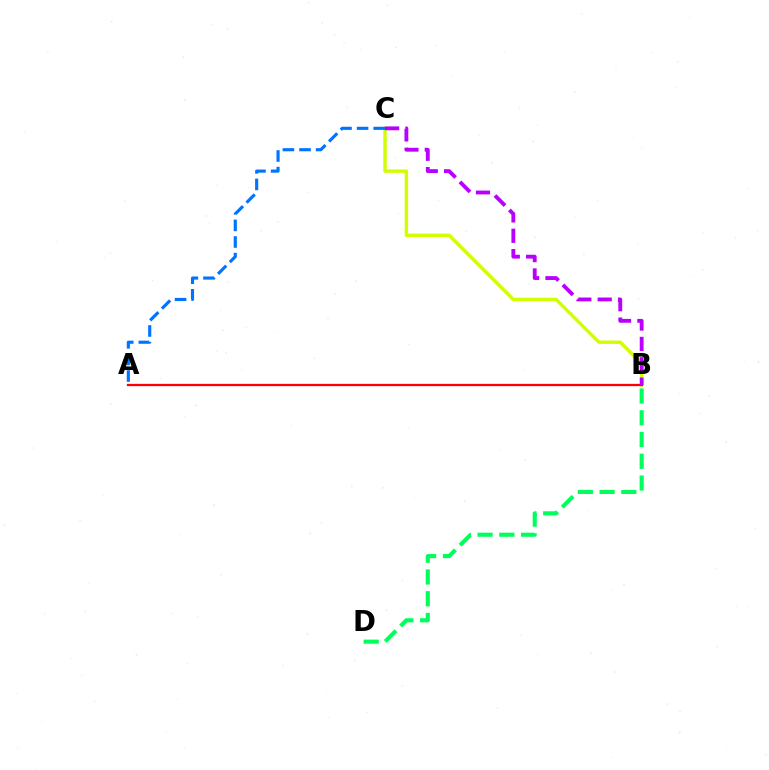{('B', 'C'): [{'color': '#d1ff00', 'line_style': 'solid', 'thickness': 2.46}, {'color': '#b900ff', 'line_style': 'dashed', 'thickness': 2.77}], ('A', 'B'): [{'color': '#ff0000', 'line_style': 'solid', 'thickness': 1.63}], ('B', 'D'): [{'color': '#00ff5c', 'line_style': 'dashed', 'thickness': 2.95}], ('A', 'C'): [{'color': '#0074ff', 'line_style': 'dashed', 'thickness': 2.26}]}